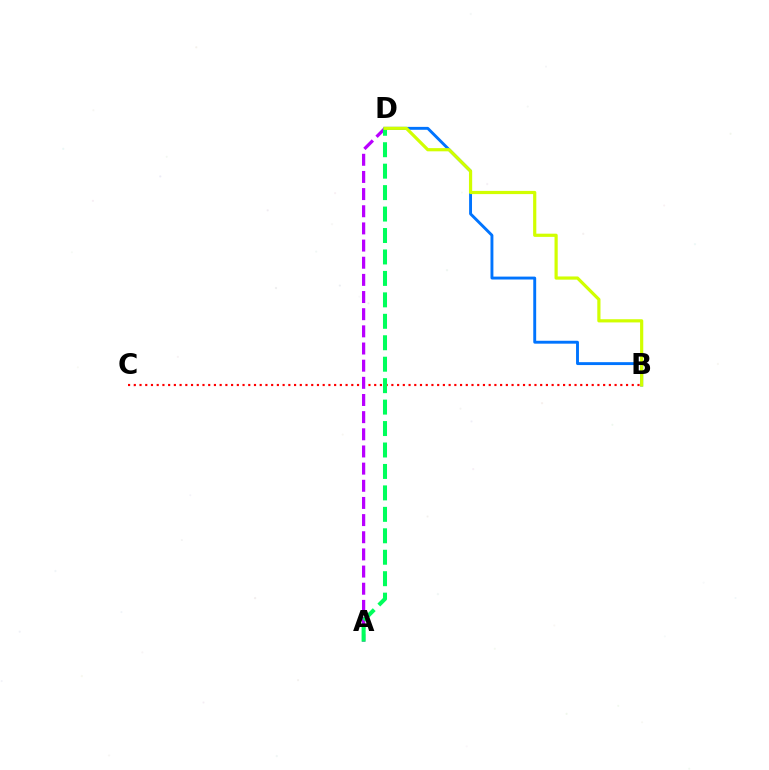{('B', 'C'): [{'color': '#ff0000', 'line_style': 'dotted', 'thickness': 1.56}], ('A', 'D'): [{'color': '#b900ff', 'line_style': 'dashed', 'thickness': 2.33}, {'color': '#00ff5c', 'line_style': 'dashed', 'thickness': 2.91}], ('B', 'D'): [{'color': '#0074ff', 'line_style': 'solid', 'thickness': 2.09}, {'color': '#d1ff00', 'line_style': 'solid', 'thickness': 2.3}]}